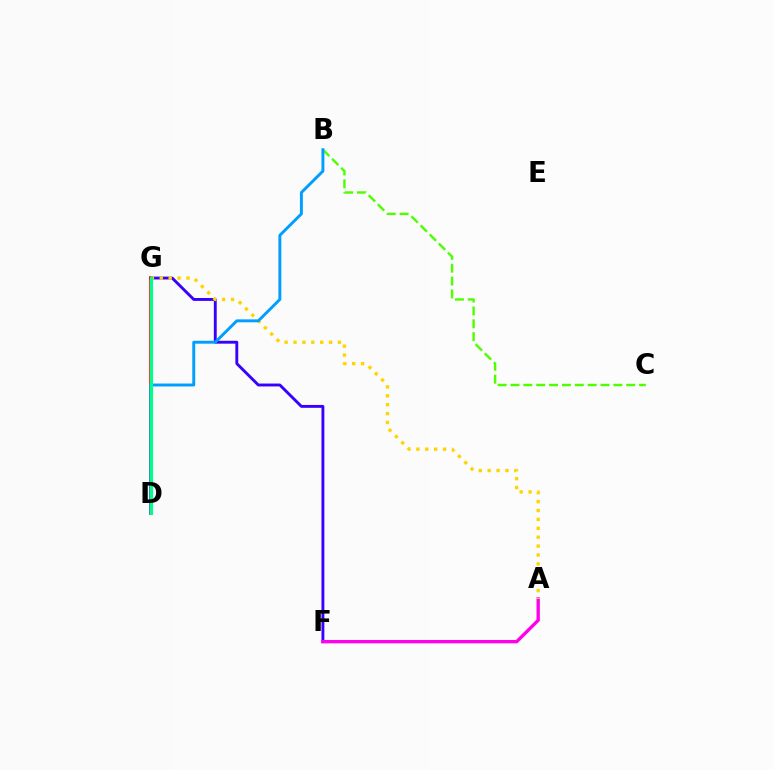{('B', 'C'): [{'color': '#4fff00', 'line_style': 'dashed', 'thickness': 1.75}], ('F', 'G'): [{'color': '#3700ff', 'line_style': 'solid', 'thickness': 2.07}], ('A', 'F'): [{'color': '#ff00ed', 'line_style': 'solid', 'thickness': 2.41}], ('D', 'G'): [{'color': '#ff0000', 'line_style': 'solid', 'thickness': 2.55}, {'color': '#00ff86', 'line_style': 'solid', 'thickness': 2.25}], ('A', 'G'): [{'color': '#ffd500', 'line_style': 'dotted', 'thickness': 2.42}], ('B', 'D'): [{'color': '#009eff', 'line_style': 'solid', 'thickness': 2.1}]}